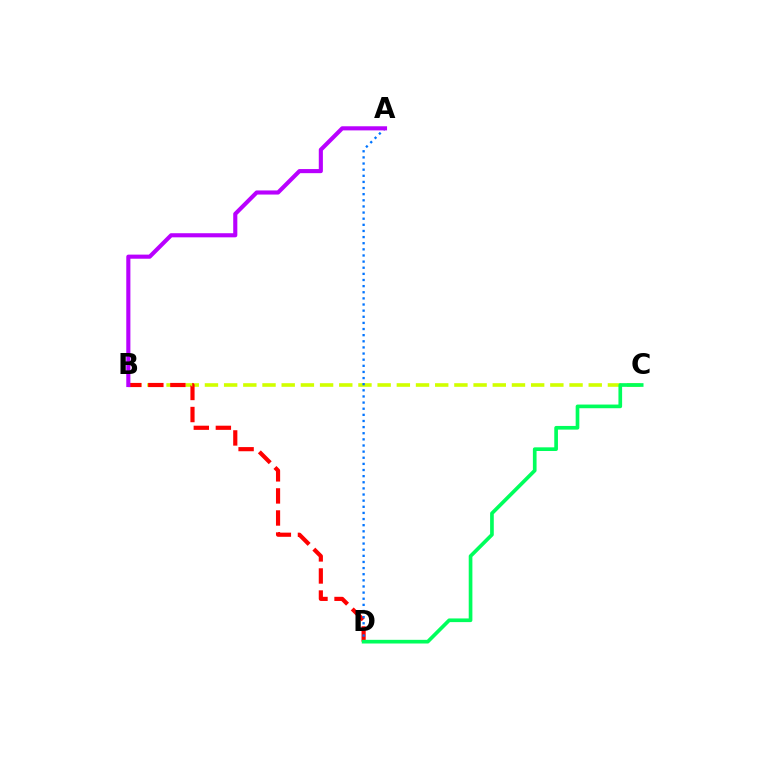{('B', 'C'): [{'color': '#d1ff00', 'line_style': 'dashed', 'thickness': 2.61}], ('B', 'D'): [{'color': '#ff0000', 'line_style': 'dashed', 'thickness': 3.0}], ('A', 'D'): [{'color': '#0074ff', 'line_style': 'dotted', 'thickness': 1.67}], ('C', 'D'): [{'color': '#00ff5c', 'line_style': 'solid', 'thickness': 2.64}], ('A', 'B'): [{'color': '#b900ff', 'line_style': 'solid', 'thickness': 2.96}]}